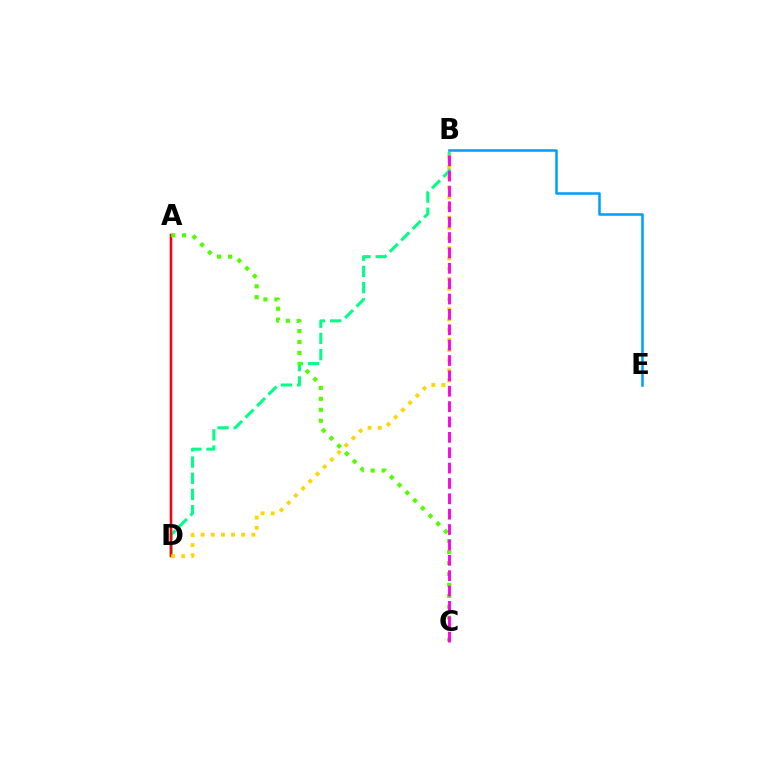{('A', 'D'): [{'color': '#3700ff', 'line_style': 'solid', 'thickness': 1.52}, {'color': '#ff0000', 'line_style': 'solid', 'thickness': 1.78}], ('B', 'D'): [{'color': '#00ff86', 'line_style': 'dashed', 'thickness': 2.2}, {'color': '#ffd500', 'line_style': 'dotted', 'thickness': 2.76}], ('A', 'C'): [{'color': '#4fff00', 'line_style': 'dotted', 'thickness': 2.97}], ('B', 'E'): [{'color': '#009eff', 'line_style': 'solid', 'thickness': 1.82}], ('B', 'C'): [{'color': '#ff00ed', 'line_style': 'dashed', 'thickness': 2.09}]}